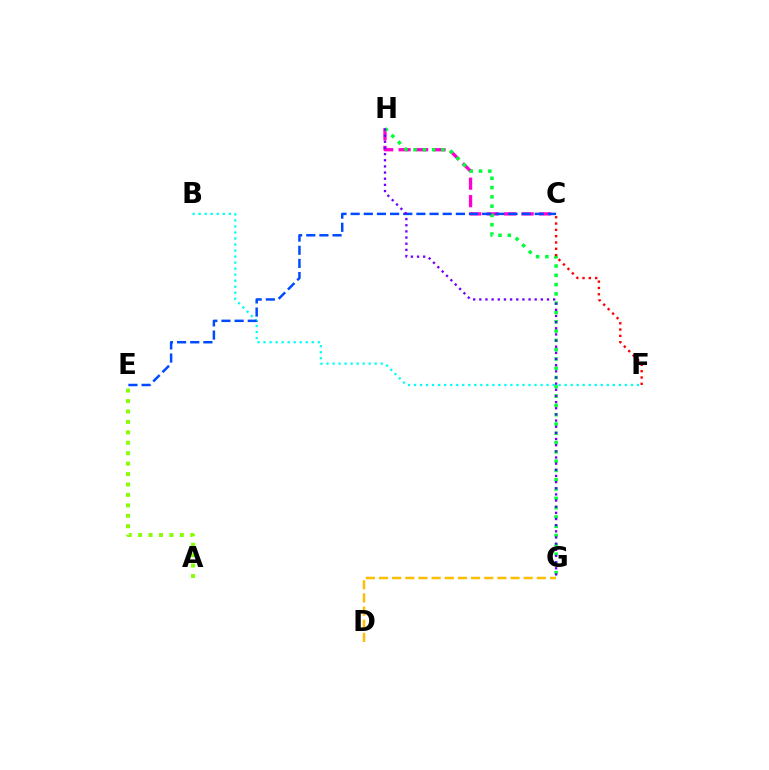{('B', 'F'): [{'color': '#00fff6', 'line_style': 'dotted', 'thickness': 1.64}], ('C', 'H'): [{'color': '#ff00cf', 'line_style': 'dashed', 'thickness': 2.37}], ('D', 'G'): [{'color': '#ffbd00', 'line_style': 'dashed', 'thickness': 1.79}], ('G', 'H'): [{'color': '#00ff39', 'line_style': 'dotted', 'thickness': 2.52}, {'color': '#7200ff', 'line_style': 'dotted', 'thickness': 1.67}], ('C', 'E'): [{'color': '#004bff', 'line_style': 'dashed', 'thickness': 1.79}], ('A', 'E'): [{'color': '#84ff00', 'line_style': 'dotted', 'thickness': 2.84}], ('C', 'F'): [{'color': '#ff0000', 'line_style': 'dotted', 'thickness': 1.71}]}